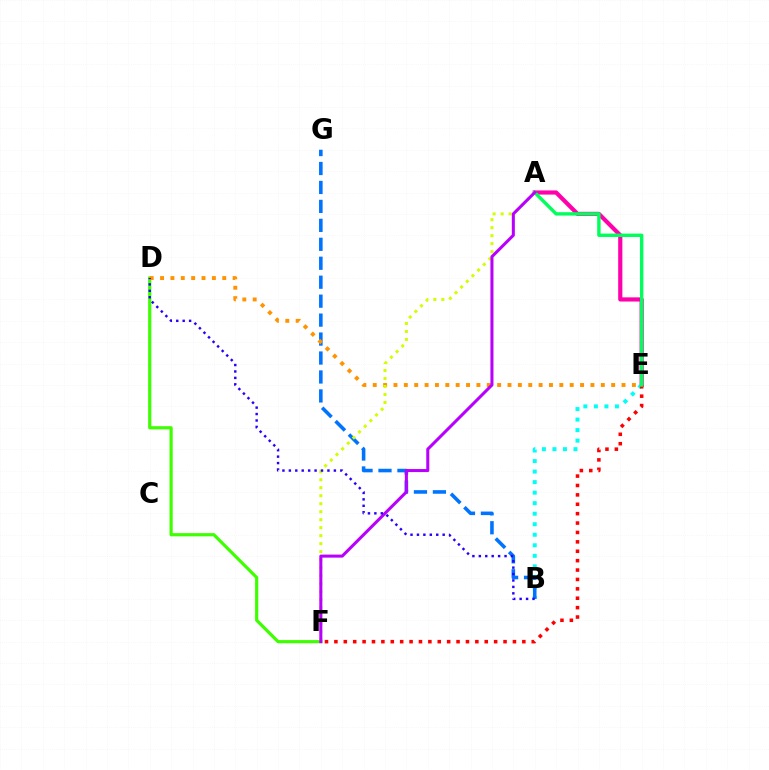{('A', 'E'): [{'color': '#ff00ac', 'line_style': 'solid', 'thickness': 3.0}, {'color': '#00ff5c', 'line_style': 'solid', 'thickness': 2.44}], ('B', 'E'): [{'color': '#00fff6', 'line_style': 'dotted', 'thickness': 2.86}], ('E', 'F'): [{'color': '#ff0000', 'line_style': 'dotted', 'thickness': 2.55}], ('D', 'F'): [{'color': '#3dff00', 'line_style': 'solid', 'thickness': 2.29}], ('B', 'G'): [{'color': '#0074ff', 'line_style': 'dashed', 'thickness': 2.57}], ('D', 'E'): [{'color': '#ff9400', 'line_style': 'dotted', 'thickness': 2.82}], ('A', 'F'): [{'color': '#d1ff00', 'line_style': 'dotted', 'thickness': 2.17}, {'color': '#b900ff', 'line_style': 'solid', 'thickness': 2.19}], ('B', 'D'): [{'color': '#2500ff', 'line_style': 'dotted', 'thickness': 1.75}]}